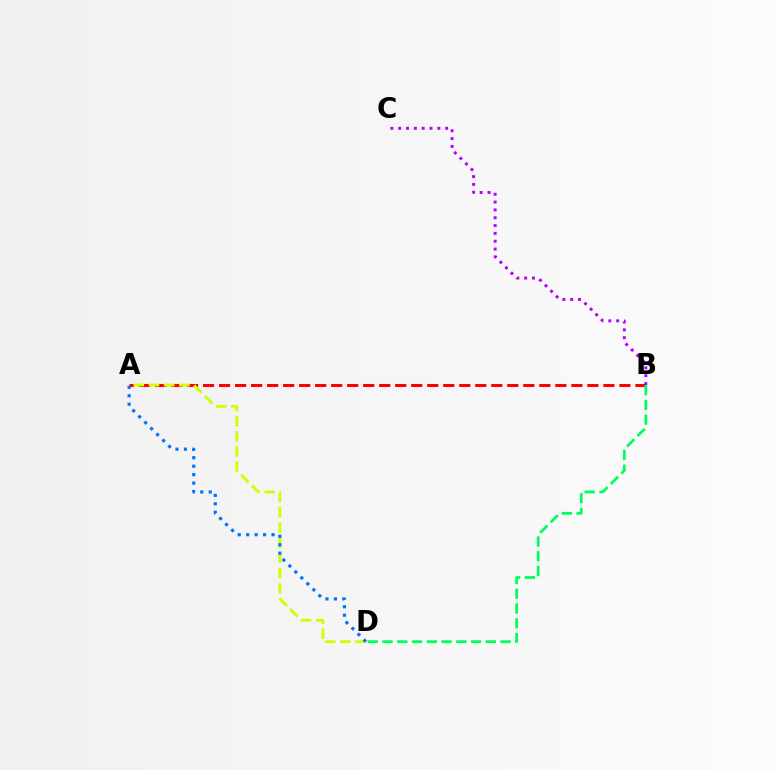{('A', 'B'): [{'color': '#ff0000', 'line_style': 'dashed', 'thickness': 2.18}], ('B', 'C'): [{'color': '#b900ff', 'line_style': 'dotted', 'thickness': 2.13}], ('A', 'D'): [{'color': '#d1ff00', 'line_style': 'dashed', 'thickness': 2.07}, {'color': '#0074ff', 'line_style': 'dotted', 'thickness': 2.3}], ('B', 'D'): [{'color': '#00ff5c', 'line_style': 'dashed', 'thickness': 2.0}]}